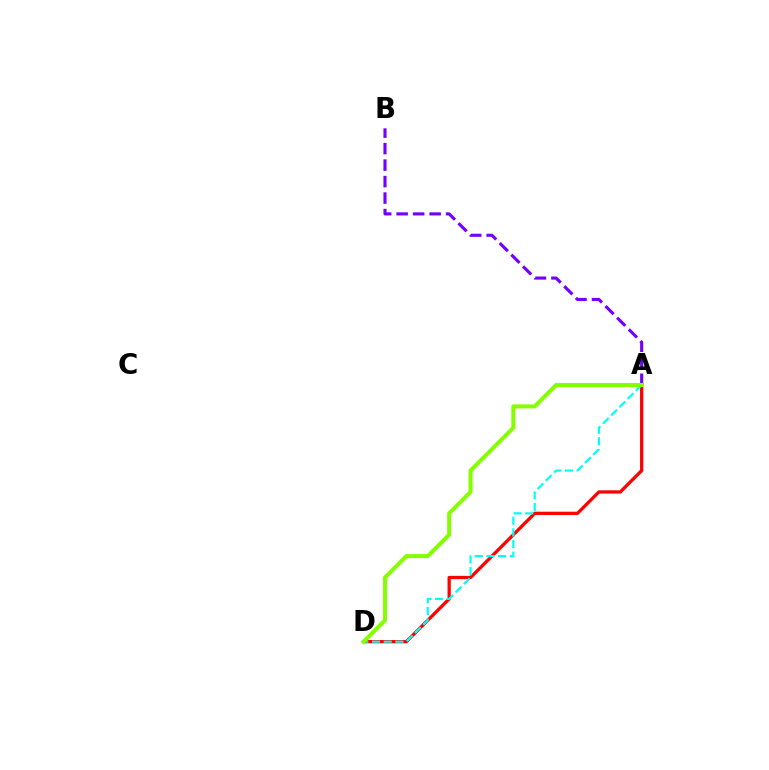{('A', 'D'): [{'color': '#ff0000', 'line_style': 'solid', 'thickness': 2.35}, {'color': '#00fff6', 'line_style': 'dashed', 'thickness': 1.58}, {'color': '#84ff00', 'line_style': 'solid', 'thickness': 2.91}], ('A', 'B'): [{'color': '#7200ff', 'line_style': 'dashed', 'thickness': 2.24}]}